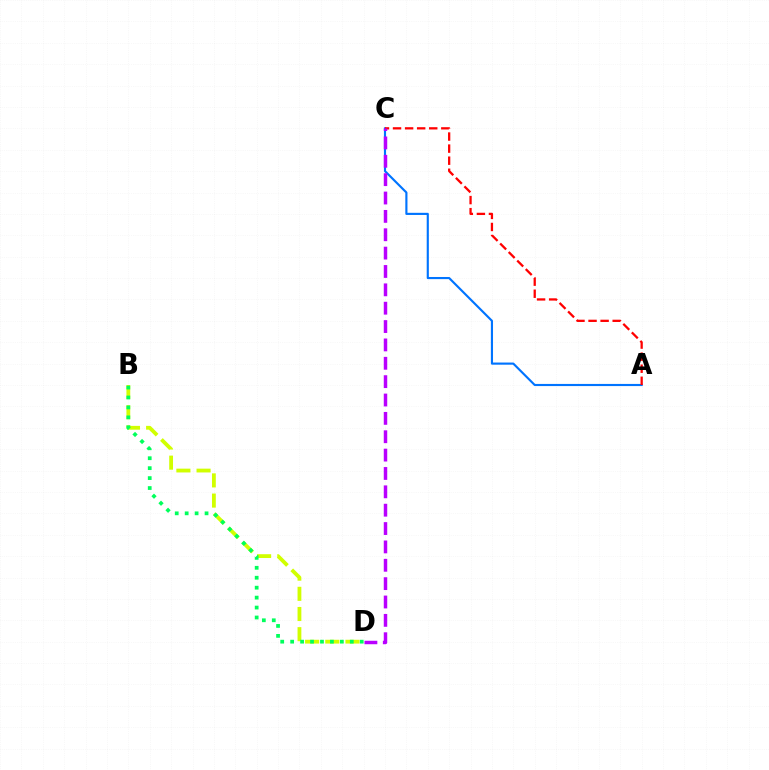{('A', 'C'): [{'color': '#0074ff', 'line_style': 'solid', 'thickness': 1.54}, {'color': '#ff0000', 'line_style': 'dashed', 'thickness': 1.64}], ('B', 'D'): [{'color': '#d1ff00', 'line_style': 'dashed', 'thickness': 2.74}, {'color': '#00ff5c', 'line_style': 'dotted', 'thickness': 2.7}], ('C', 'D'): [{'color': '#b900ff', 'line_style': 'dashed', 'thickness': 2.49}]}